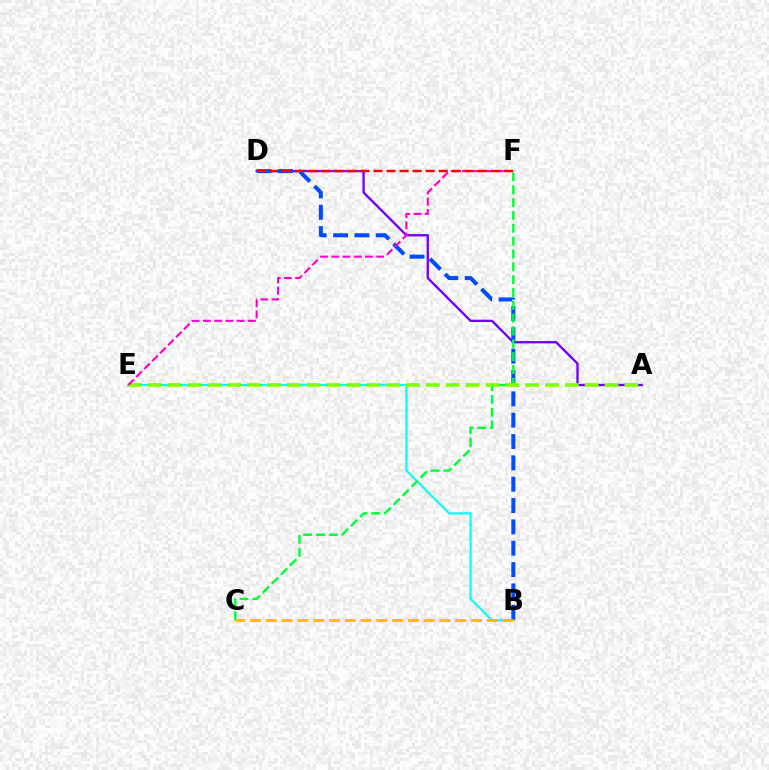{('A', 'D'): [{'color': '#7200ff', 'line_style': 'solid', 'thickness': 1.69}], ('B', 'E'): [{'color': '#00fff6', 'line_style': 'solid', 'thickness': 1.52}], ('B', 'D'): [{'color': '#004bff', 'line_style': 'dashed', 'thickness': 2.9}], ('C', 'F'): [{'color': '#00ff39', 'line_style': 'dashed', 'thickness': 1.74}], ('B', 'C'): [{'color': '#ffbd00', 'line_style': 'dashed', 'thickness': 2.14}], ('A', 'E'): [{'color': '#84ff00', 'line_style': 'dashed', 'thickness': 2.7}], ('E', 'F'): [{'color': '#ff00cf', 'line_style': 'dashed', 'thickness': 1.53}], ('D', 'F'): [{'color': '#ff0000', 'line_style': 'dashed', 'thickness': 1.77}]}